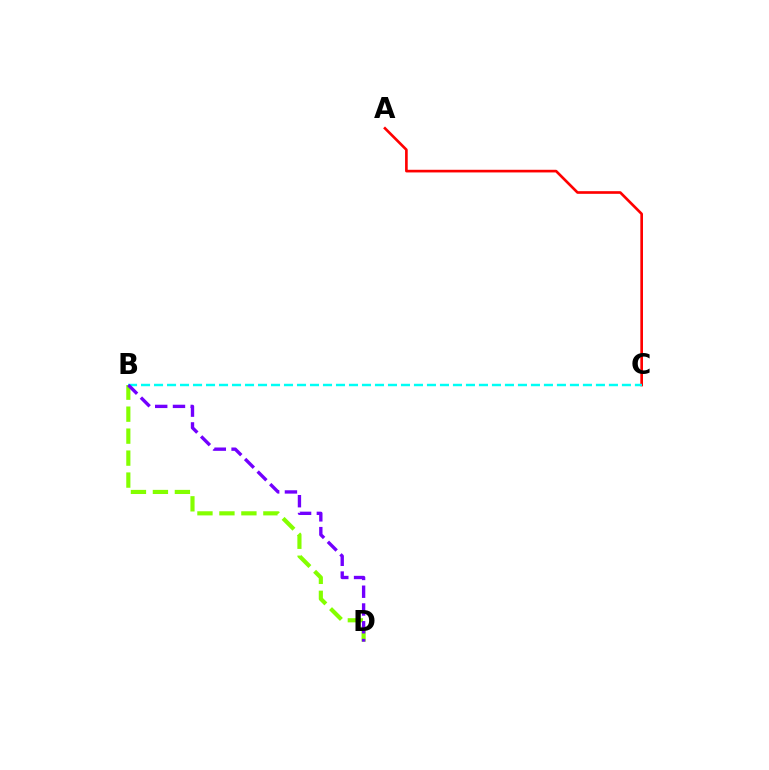{('B', 'D'): [{'color': '#84ff00', 'line_style': 'dashed', 'thickness': 2.99}, {'color': '#7200ff', 'line_style': 'dashed', 'thickness': 2.41}], ('A', 'C'): [{'color': '#ff0000', 'line_style': 'solid', 'thickness': 1.91}], ('B', 'C'): [{'color': '#00fff6', 'line_style': 'dashed', 'thickness': 1.77}]}